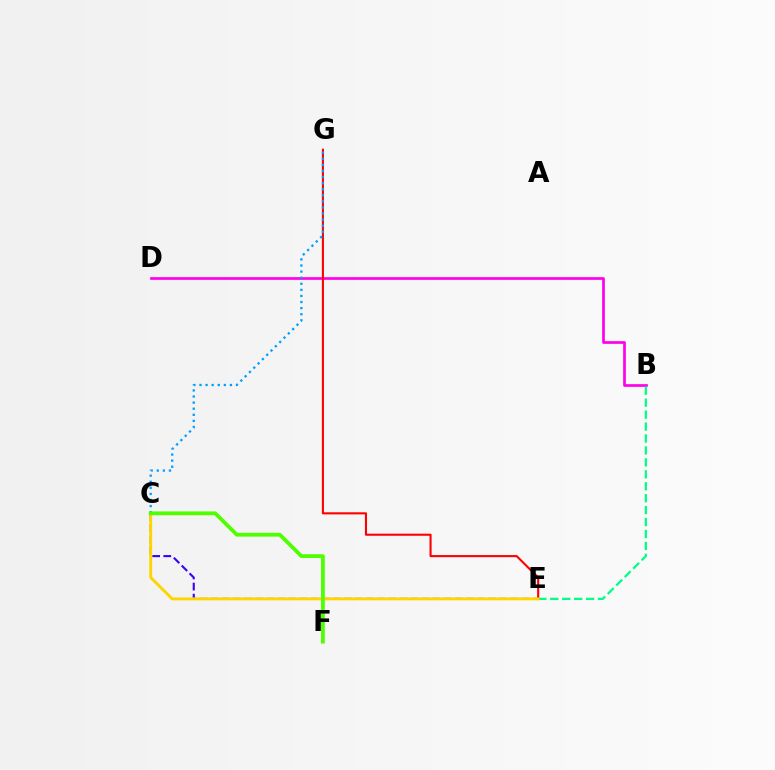{('C', 'E'): [{'color': '#3700ff', 'line_style': 'dashed', 'thickness': 1.51}, {'color': '#ffd500', 'line_style': 'solid', 'thickness': 2.09}], ('B', 'D'): [{'color': '#ff00ed', 'line_style': 'solid', 'thickness': 1.95}], ('B', 'E'): [{'color': '#00ff86', 'line_style': 'dashed', 'thickness': 1.62}], ('E', 'G'): [{'color': '#ff0000', 'line_style': 'solid', 'thickness': 1.51}], ('C', 'G'): [{'color': '#009eff', 'line_style': 'dotted', 'thickness': 1.65}], ('C', 'F'): [{'color': '#4fff00', 'line_style': 'solid', 'thickness': 2.73}]}